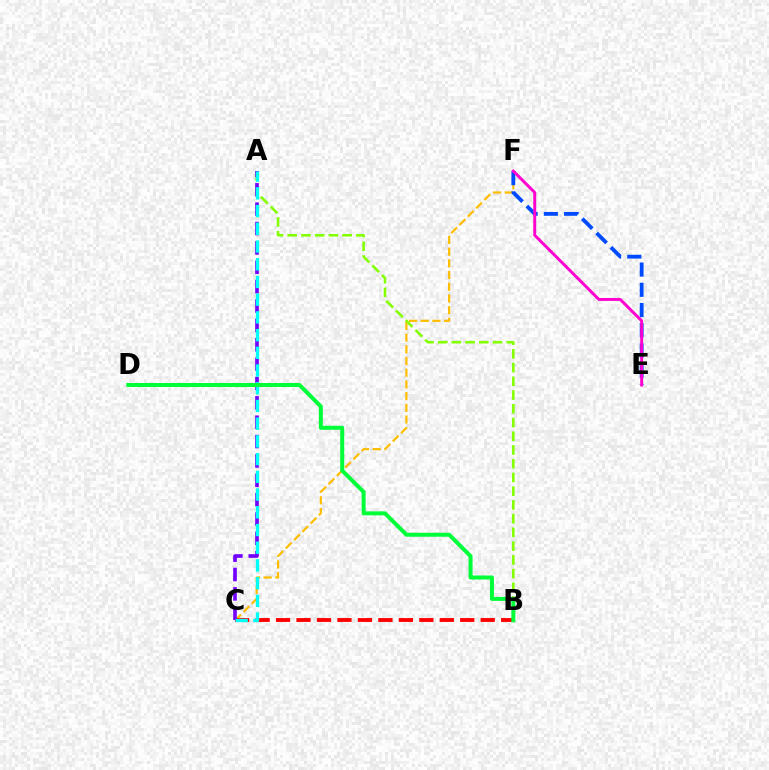{('C', 'F'): [{'color': '#ffbd00', 'line_style': 'dashed', 'thickness': 1.59}], ('B', 'C'): [{'color': '#ff0000', 'line_style': 'dashed', 'thickness': 2.78}], ('A', 'B'): [{'color': '#84ff00', 'line_style': 'dashed', 'thickness': 1.87}], ('E', 'F'): [{'color': '#004bff', 'line_style': 'dashed', 'thickness': 2.75}, {'color': '#ff00cf', 'line_style': 'solid', 'thickness': 2.12}], ('A', 'C'): [{'color': '#7200ff', 'line_style': 'dashed', 'thickness': 2.63}, {'color': '#00fff6', 'line_style': 'dashed', 'thickness': 2.41}], ('B', 'D'): [{'color': '#00ff39', 'line_style': 'solid', 'thickness': 2.88}]}